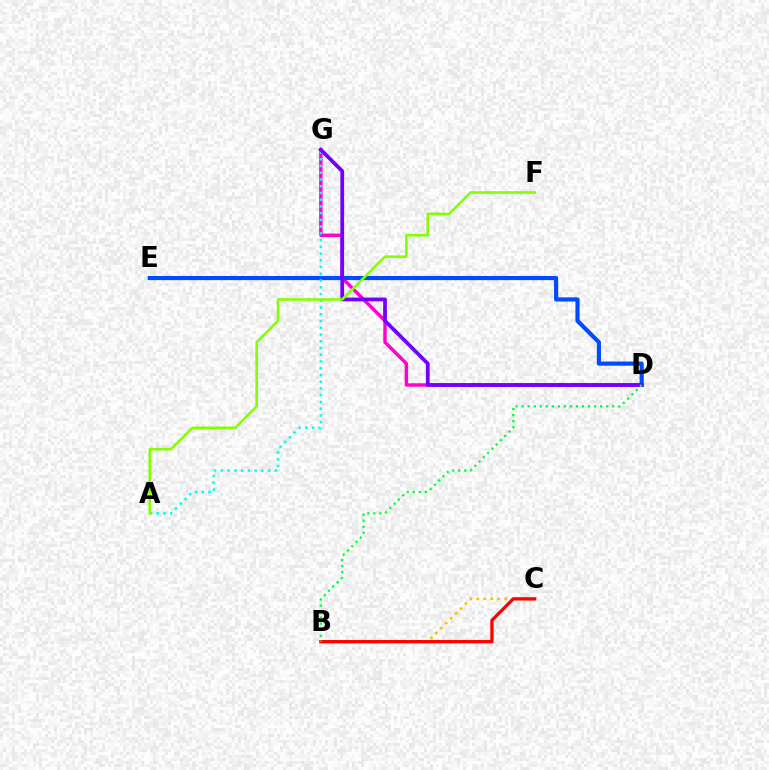{('D', 'G'): [{'color': '#ff00cf', 'line_style': 'solid', 'thickness': 2.48}, {'color': '#7200ff', 'line_style': 'solid', 'thickness': 2.7}], ('D', 'E'): [{'color': '#004bff', 'line_style': 'solid', 'thickness': 2.98}], ('B', 'C'): [{'color': '#ffbd00', 'line_style': 'dotted', 'thickness': 1.89}, {'color': '#ff0000', 'line_style': 'solid', 'thickness': 2.37}], ('A', 'G'): [{'color': '#00fff6', 'line_style': 'dotted', 'thickness': 1.83}], ('A', 'F'): [{'color': '#84ff00', 'line_style': 'solid', 'thickness': 1.85}], ('B', 'D'): [{'color': '#00ff39', 'line_style': 'dotted', 'thickness': 1.64}]}